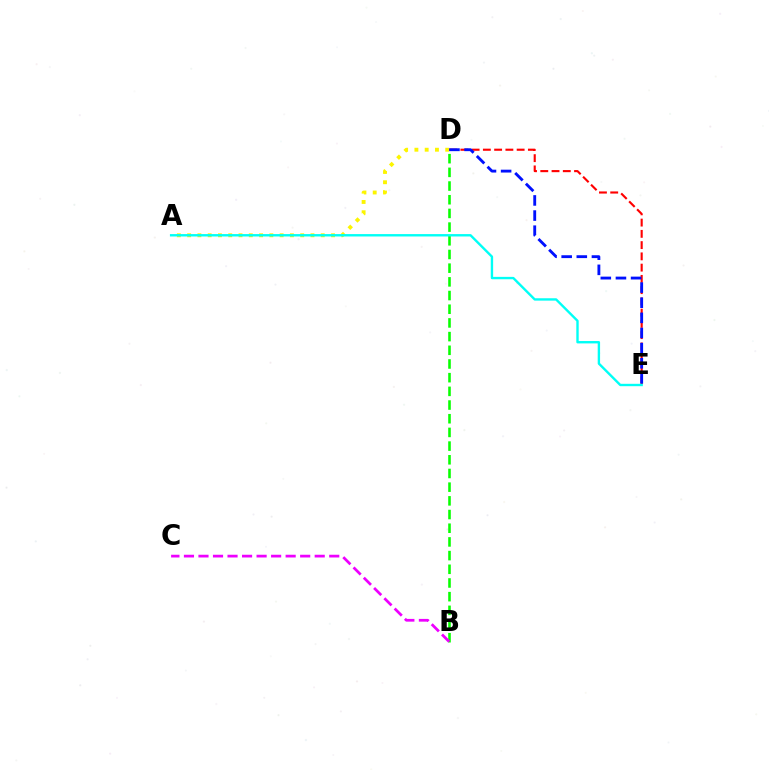{('D', 'E'): [{'color': '#ff0000', 'line_style': 'dashed', 'thickness': 1.53}, {'color': '#0010ff', 'line_style': 'dashed', 'thickness': 2.06}], ('A', 'D'): [{'color': '#fcf500', 'line_style': 'dotted', 'thickness': 2.79}], ('B', 'D'): [{'color': '#08ff00', 'line_style': 'dashed', 'thickness': 1.86}], ('B', 'C'): [{'color': '#ee00ff', 'line_style': 'dashed', 'thickness': 1.97}], ('A', 'E'): [{'color': '#00fff6', 'line_style': 'solid', 'thickness': 1.71}]}